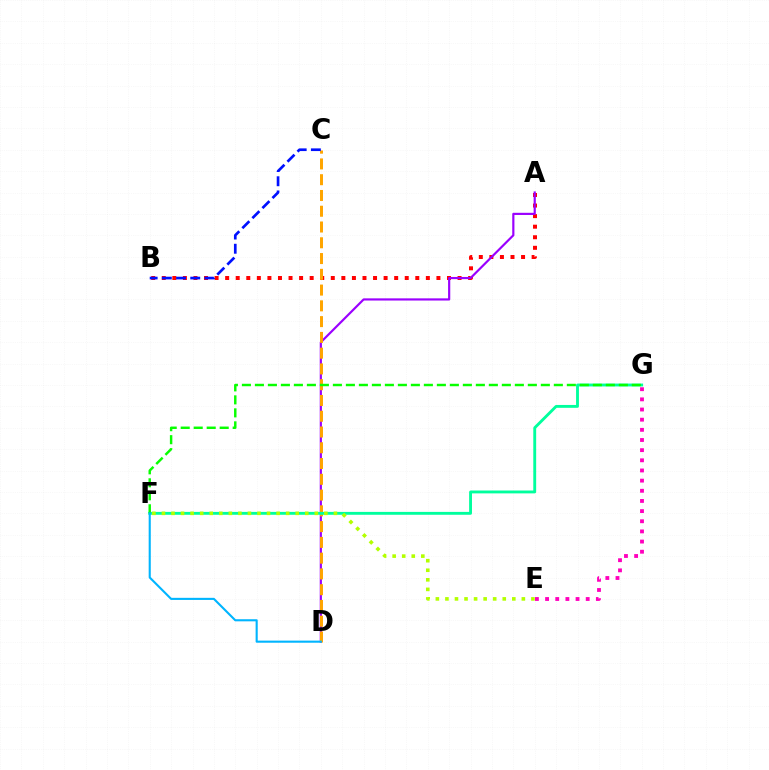{('A', 'B'): [{'color': '#ff0000', 'line_style': 'dotted', 'thickness': 2.87}], ('A', 'D'): [{'color': '#9b00ff', 'line_style': 'solid', 'thickness': 1.57}], ('C', 'D'): [{'color': '#ffa500', 'line_style': 'dashed', 'thickness': 2.14}], ('B', 'C'): [{'color': '#0010ff', 'line_style': 'dashed', 'thickness': 1.93}], ('F', 'G'): [{'color': '#00ff9d', 'line_style': 'solid', 'thickness': 2.07}, {'color': '#08ff00', 'line_style': 'dashed', 'thickness': 1.77}], ('E', 'F'): [{'color': '#b3ff00', 'line_style': 'dotted', 'thickness': 2.6}], ('E', 'G'): [{'color': '#ff00bd', 'line_style': 'dotted', 'thickness': 2.76}], ('D', 'F'): [{'color': '#00b5ff', 'line_style': 'solid', 'thickness': 1.51}]}